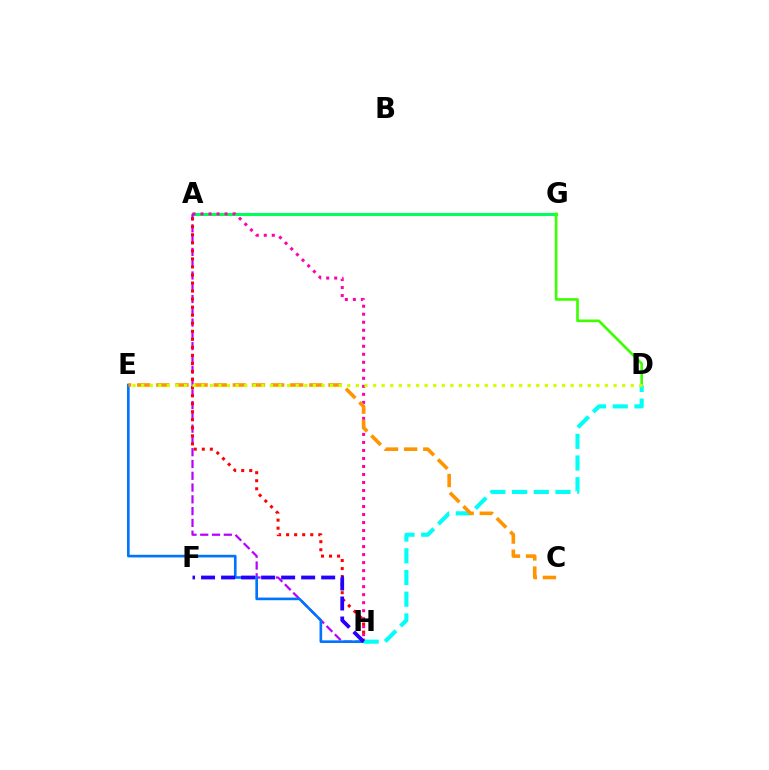{('A', 'G'): [{'color': '#00ff5c', 'line_style': 'solid', 'thickness': 2.19}], ('A', 'H'): [{'color': '#ff00ac', 'line_style': 'dotted', 'thickness': 2.18}, {'color': '#b900ff', 'line_style': 'dashed', 'thickness': 1.6}, {'color': '#ff0000', 'line_style': 'dotted', 'thickness': 2.19}], ('D', 'G'): [{'color': '#3dff00', 'line_style': 'solid', 'thickness': 1.91}], ('E', 'H'): [{'color': '#0074ff', 'line_style': 'solid', 'thickness': 1.9}], ('D', 'H'): [{'color': '#00fff6', 'line_style': 'dashed', 'thickness': 2.95}], ('C', 'E'): [{'color': '#ff9400', 'line_style': 'dashed', 'thickness': 2.6}], ('F', 'H'): [{'color': '#2500ff', 'line_style': 'dashed', 'thickness': 2.72}], ('D', 'E'): [{'color': '#d1ff00', 'line_style': 'dotted', 'thickness': 2.33}]}